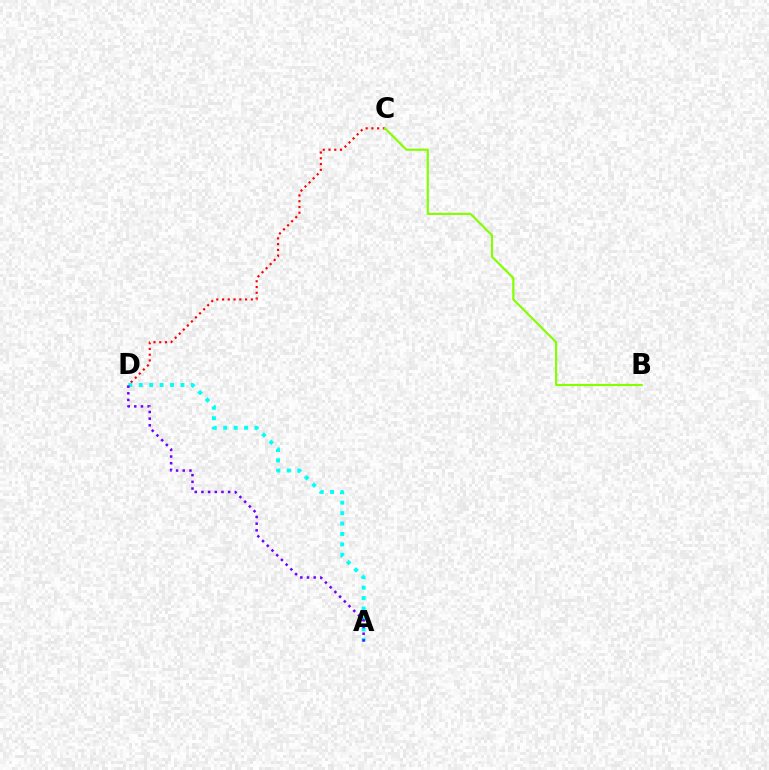{('A', 'D'): [{'color': '#00fff6', 'line_style': 'dotted', 'thickness': 2.83}, {'color': '#7200ff', 'line_style': 'dotted', 'thickness': 1.81}], ('C', 'D'): [{'color': '#ff0000', 'line_style': 'dotted', 'thickness': 1.56}], ('B', 'C'): [{'color': '#84ff00', 'line_style': 'solid', 'thickness': 1.57}]}